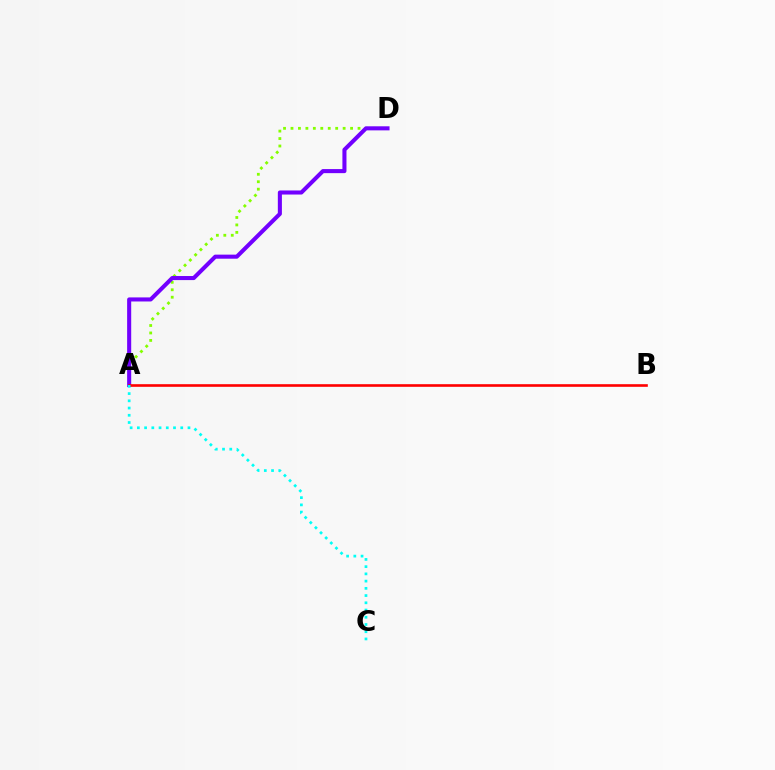{('A', 'D'): [{'color': '#84ff00', 'line_style': 'dotted', 'thickness': 2.02}, {'color': '#7200ff', 'line_style': 'solid', 'thickness': 2.93}], ('A', 'B'): [{'color': '#ff0000', 'line_style': 'solid', 'thickness': 1.89}], ('A', 'C'): [{'color': '#00fff6', 'line_style': 'dotted', 'thickness': 1.96}]}